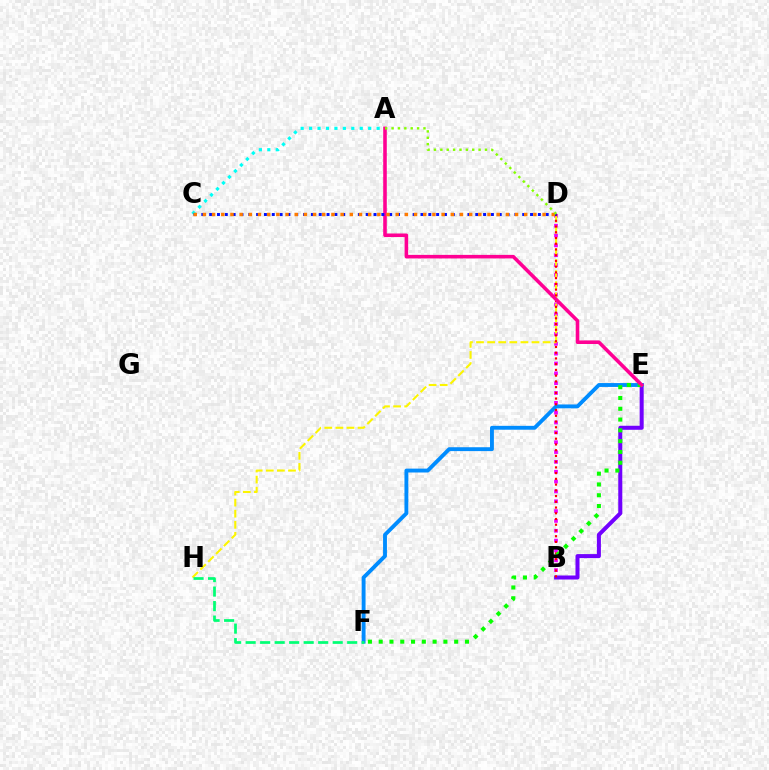{('B', 'E'): [{'color': '#7200ff', 'line_style': 'solid', 'thickness': 2.9}], ('B', 'D'): [{'color': '#ee00ff', 'line_style': 'dotted', 'thickness': 2.67}, {'color': '#ff0000', 'line_style': 'dotted', 'thickness': 1.56}], ('E', 'F'): [{'color': '#008cff', 'line_style': 'solid', 'thickness': 2.79}, {'color': '#08ff00', 'line_style': 'dotted', 'thickness': 2.93}], ('D', 'H'): [{'color': '#fcf500', 'line_style': 'dashed', 'thickness': 1.51}], ('A', 'C'): [{'color': '#00fff6', 'line_style': 'dotted', 'thickness': 2.29}], ('A', 'E'): [{'color': '#ff0094', 'line_style': 'solid', 'thickness': 2.57}], ('C', 'D'): [{'color': '#0010ff', 'line_style': 'dotted', 'thickness': 2.13}, {'color': '#ff7c00', 'line_style': 'dotted', 'thickness': 2.49}], ('F', 'H'): [{'color': '#00ff74', 'line_style': 'dashed', 'thickness': 1.97}], ('A', 'D'): [{'color': '#84ff00', 'line_style': 'dotted', 'thickness': 1.73}]}